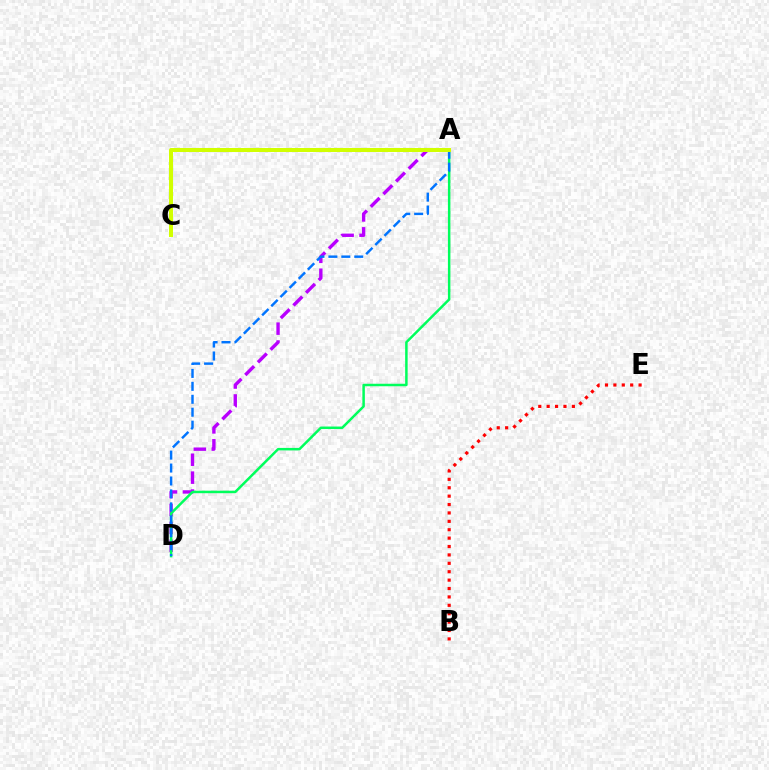{('A', 'D'): [{'color': '#b900ff', 'line_style': 'dashed', 'thickness': 2.43}, {'color': '#00ff5c', 'line_style': 'solid', 'thickness': 1.8}, {'color': '#0074ff', 'line_style': 'dashed', 'thickness': 1.76}], ('A', 'C'): [{'color': '#d1ff00', 'line_style': 'solid', 'thickness': 2.89}], ('B', 'E'): [{'color': '#ff0000', 'line_style': 'dotted', 'thickness': 2.28}]}